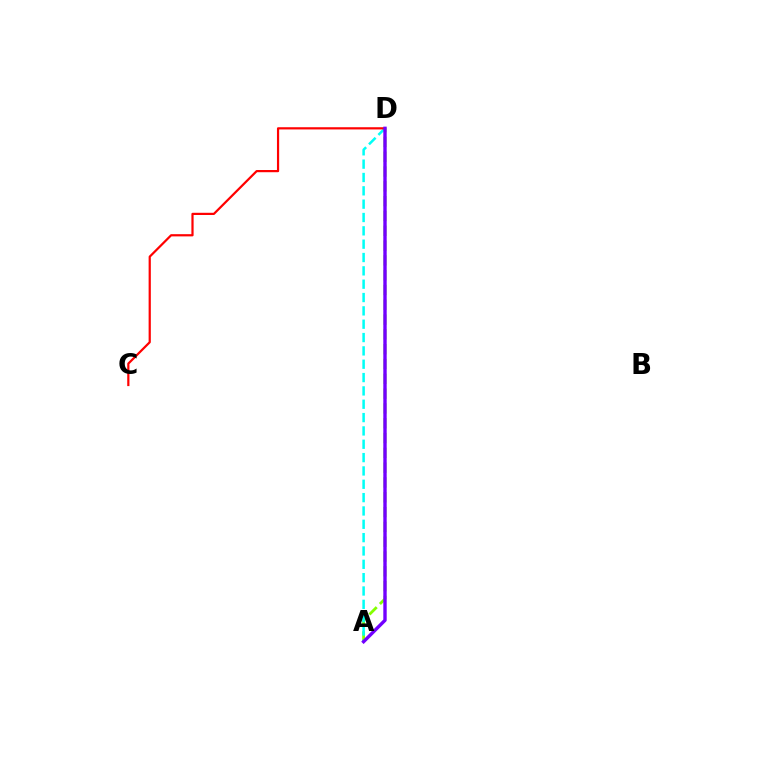{('A', 'D'): [{'color': '#84ff00', 'line_style': 'dashed', 'thickness': 2.01}, {'color': '#00fff6', 'line_style': 'dashed', 'thickness': 1.81}, {'color': '#7200ff', 'line_style': 'solid', 'thickness': 2.44}], ('C', 'D'): [{'color': '#ff0000', 'line_style': 'solid', 'thickness': 1.59}]}